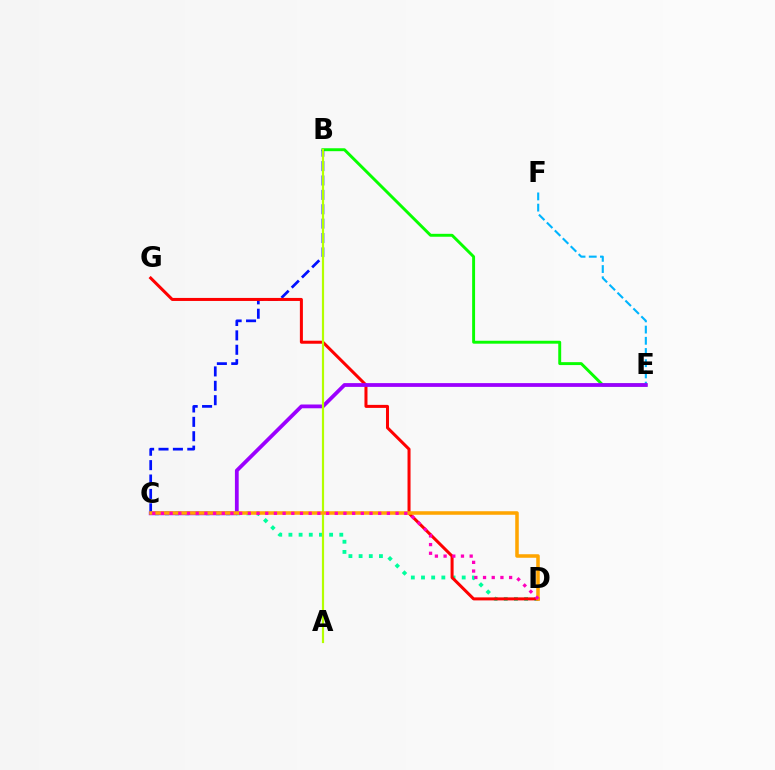{('B', 'E'): [{'color': '#08ff00', 'line_style': 'solid', 'thickness': 2.11}], ('E', 'F'): [{'color': '#00b5ff', 'line_style': 'dashed', 'thickness': 1.52}], ('B', 'C'): [{'color': '#0010ff', 'line_style': 'dashed', 'thickness': 1.96}], ('C', 'D'): [{'color': '#00ff9d', 'line_style': 'dotted', 'thickness': 2.76}, {'color': '#ffa500', 'line_style': 'solid', 'thickness': 2.55}, {'color': '#ff00bd', 'line_style': 'dotted', 'thickness': 2.36}], ('D', 'G'): [{'color': '#ff0000', 'line_style': 'solid', 'thickness': 2.17}], ('C', 'E'): [{'color': '#9b00ff', 'line_style': 'solid', 'thickness': 2.72}], ('A', 'B'): [{'color': '#b3ff00', 'line_style': 'solid', 'thickness': 1.57}]}